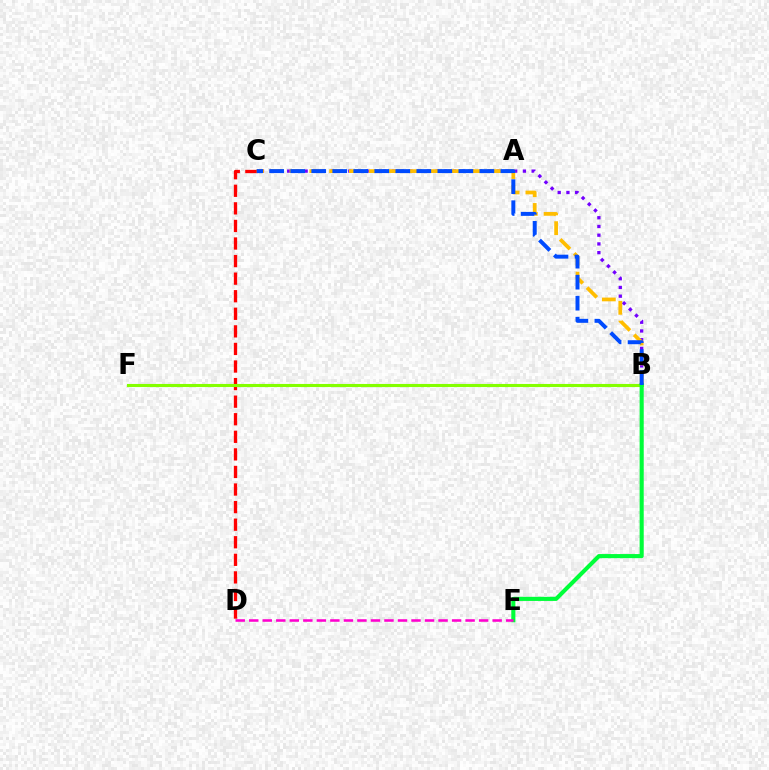{('B', 'C'): [{'color': '#7200ff', 'line_style': 'dotted', 'thickness': 2.37}, {'color': '#ffbd00', 'line_style': 'dashed', 'thickness': 2.69}, {'color': '#004bff', 'line_style': 'dashed', 'thickness': 2.86}], ('C', 'D'): [{'color': '#ff0000', 'line_style': 'dashed', 'thickness': 2.39}], ('B', 'F'): [{'color': '#00fff6', 'line_style': 'solid', 'thickness': 1.82}, {'color': '#84ff00', 'line_style': 'solid', 'thickness': 2.23}], ('B', 'E'): [{'color': '#00ff39', 'line_style': 'solid', 'thickness': 2.95}], ('D', 'E'): [{'color': '#ff00cf', 'line_style': 'dashed', 'thickness': 1.84}]}